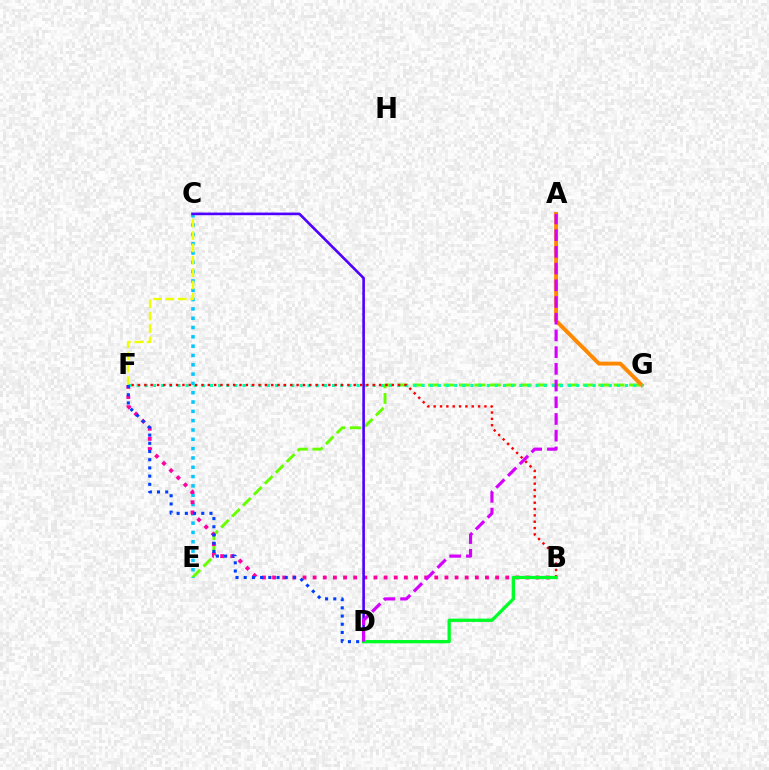{('E', 'G'): [{'color': '#66ff00', 'line_style': 'dashed', 'thickness': 2.1}], ('A', 'G'): [{'color': '#ff8800', 'line_style': 'solid', 'thickness': 2.81}], ('C', 'E'): [{'color': '#00c7ff', 'line_style': 'dotted', 'thickness': 2.53}], ('C', 'F'): [{'color': '#eeff00', 'line_style': 'dashed', 'thickness': 1.68}], ('B', 'F'): [{'color': '#ff00a0', 'line_style': 'dotted', 'thickness': 2.75}, {'color': '#ff0000', 'line_style': 'dotted', 'thickness': 1.72}], ('F', 'G'): [{'color': '#00ffaf', 'line_style': 'dotted', 'thickness': 2.21}], ('D', 'F'): [{'color': '#003fff', 'line_style': 'dotted', 'thickness': 2.23}], ('C', 'D'): [{'color': '#4f00ff', 'line_style': 'solid', 'thickness': 1.89}], ('B', 'D'): [{'color': '#00ff27', 'line_style': 'solid', 'thickness': 2.38}], ('A', 'D'): [{'color': '#d600ff', 'line_style': 'dashed', 'thickness': 2.27}]}